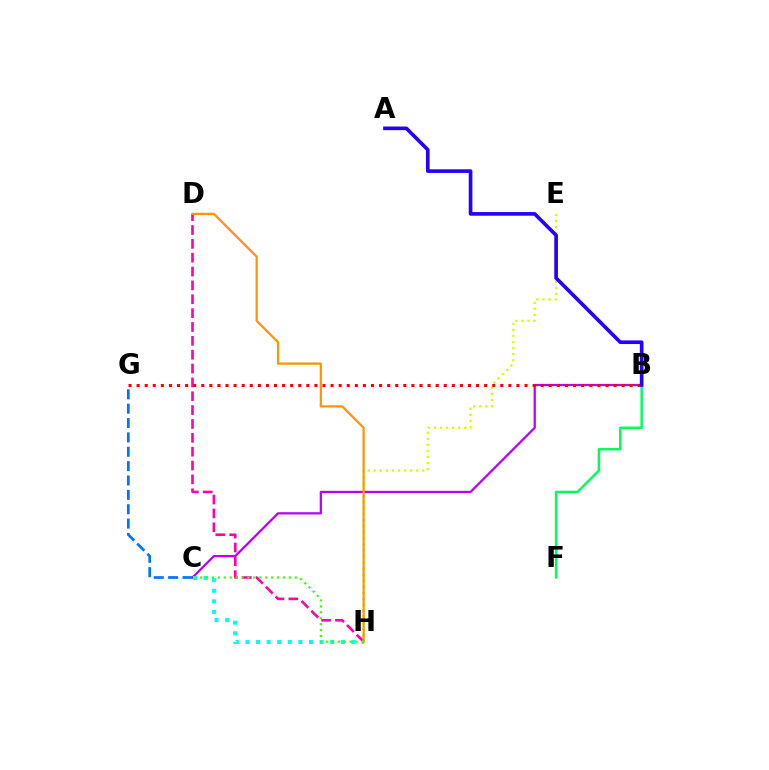{('B', 'F'): [{'color': '#00ff5c', 'line_style': 'solid', 'thickness': 1.8}], ('E', 'H'): [{'color': '#d1ff00', 'line_style': 'dotted', 'thickness': 1.65}], ('B', 'C'): [{'color': '#b900ff', 'line_style': 'solid', 'thickness': 1.62}], ('D', 'H'): [{'color': '#ff00ac', 'line_style': 'dashed', 'thickness': 1.88}, {'color': '#ff9400', 'line_style': 'solid', 'thickness': 1.6}], ('C', 'G'): [{'color': '#0074ff', 'line_style': 'dashed', 'thickness': 1.95}], ('C', 'H'): [{'color': '#00fff6', 'line_style': 'dotted', 'thickness': 2.88}, {'color': '#3dff00', 'line_style': 'dotted', 'thickness': 1.61}], ('B', 'G'): [{'color': '#ff0000', 'line_style': 'dotted', 'thickness': 2.2}], ('A', 'B'): [{'color': '#2500ff', 'line_style': 'solid', 'thickness': 2.63}]}